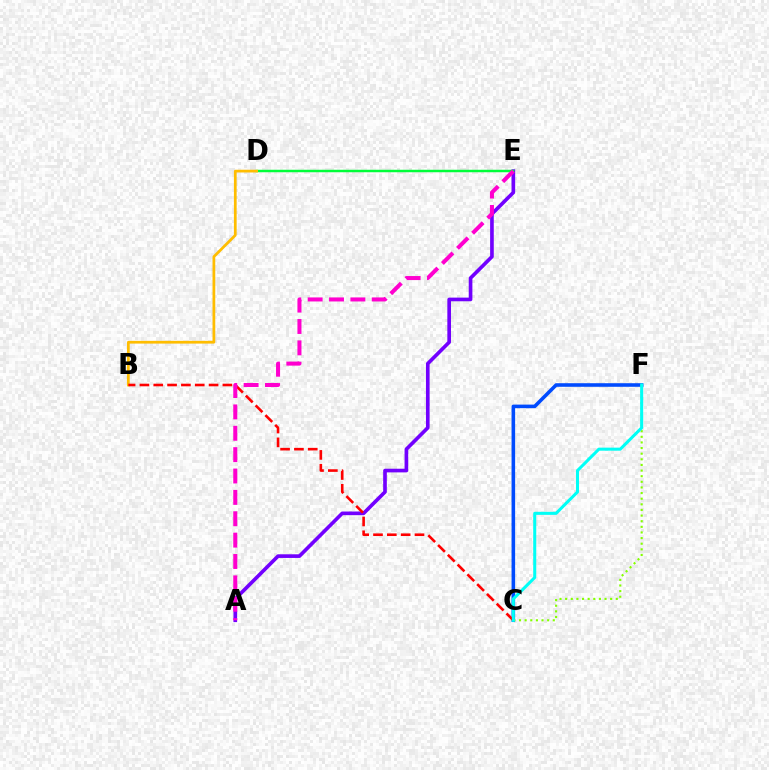{('C', 'F'): [{'color': '#004bff', 'line_style': 'solid', 'thickness': 2.57}, {'color': '#84ff00', 'line_style': 'dotted', 'thickness': 1.53}, {'color': '#00fff6', 'line_style': 'solid', 'thickness': 2.19}], ('A', 'E'): [{'color': '#7200ff', 'line_style': 'solid', 'thickness': 2.63}, {'color': '#ff00cf', 'line_style': 'dashed', 'thickness': 2.9}], ('D', 'E'): [{'color': '#00ff39', 'line_style': 'solid', 'thickness': 1.78}], ('B', 'D'): [{'color': '#ffbd00', 'line_style': 'solid', 'thickness': 1.97}], ('B', 'C'): [{'color': '#ff0000', 'line_style': 'dashed', 'thickness': 1.88}]}